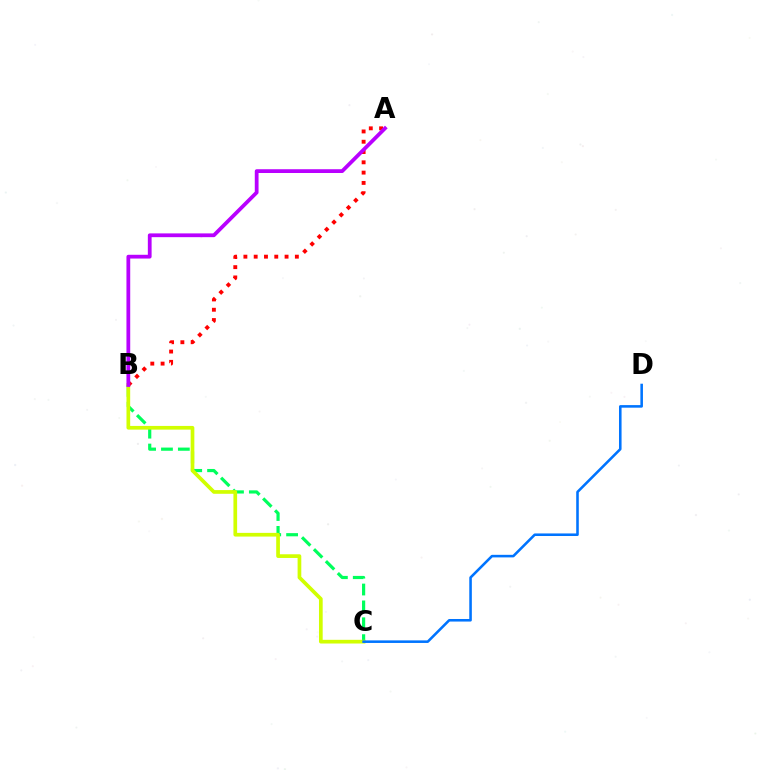{('B', 'C'): [{'color': '#00ff5c', 'line_style': 'dashed', 'thickness': 2.29}, {'color': '#d1ff00', 'line_style': 'solid', 'thickness': 2.66}], ('C', 'D'): [{'color': '#0074ff', 'line_style': 'solid', 'thickness': 1.85}], ('A', 'B'): [{'color': '#ff0000', 'line_style': 'dotted', 'thickness': 2.8}, {'color': '#b900ff', 'line_style': 'solid', 'thickness': 2.71}]}